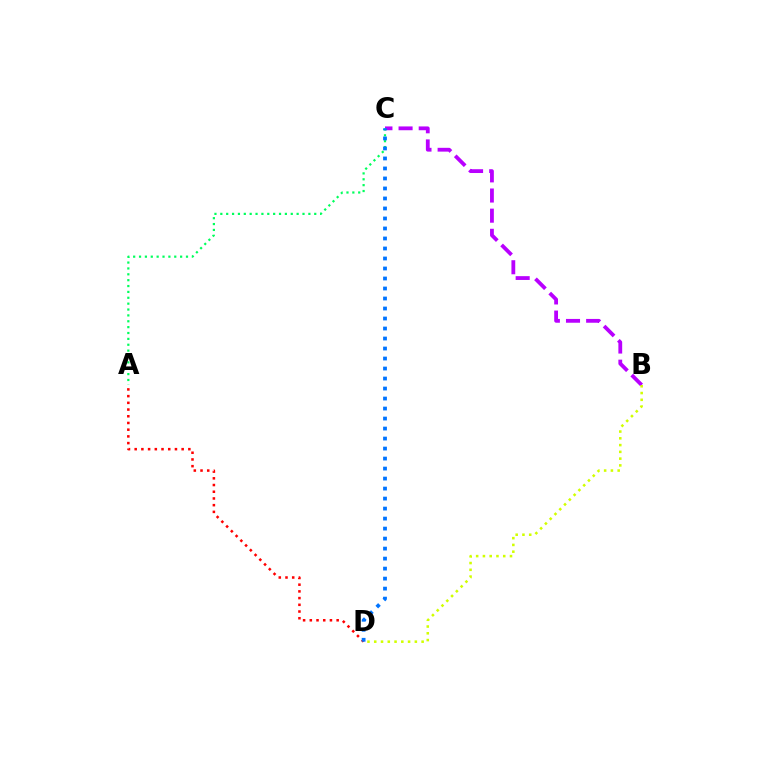{('B', 'C'): [{'color': '#b900ff', 'line_style': 'dashed', 'thickness': 2.74}], ('A', 'D'): [{'color': '#ff0000', 'line_style': 'dotted', 'thickness': 1.82}], ('A', 'C'): [{'color': '#00ff5c', 'line_style': 'dotted', 'thickness': 1.59}], ('B', 'D'): [{'color': '#d1ff00', 'line_style': 'dotted', 'thickness': 1.84}], ('C', 'D'): [{'color': '#0074ff', 'line_style': 'dotted', 'thickness': 2.72}]}